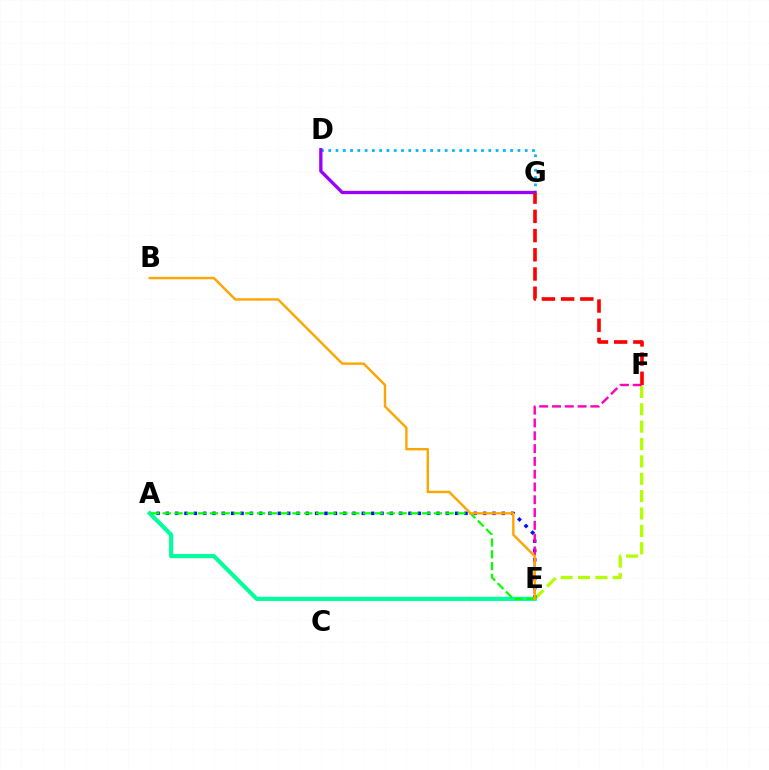{('E', 'F'): [{'color': '#b3ff00', 'line_style': 'dashed', 'thickness': 2.36}, {'color': '#ff00bd', 'line_style': 'dashed', 'thickness': 1.74}], ('A', 'E'): [{'color': '#0010ff', 'line_style': 'dotted', 'thickness': 2.54}, {'color': '#00ff9d', 'line_style': 'solid', 'thickness': 2.98}, {'color': '#08ff00', 'line_style': 'dashed', 'thickness': 1.6}], ('D', 'G'): [{'color': '#00b5ff', 'line_style': 'dotted', 'thickness': 1.98}, {'color': '#9b00ff', 'line_style': 'solid', 'thickness': 2.38}], ('B', 'E'): [{'color': '#ffa500', 'line_style': 'solid', 'thickness': 1.73}], ('F', 'G'): [{'color': '#ff0000', 'line_style': 'dashed', 'thickness': 2.61}]}